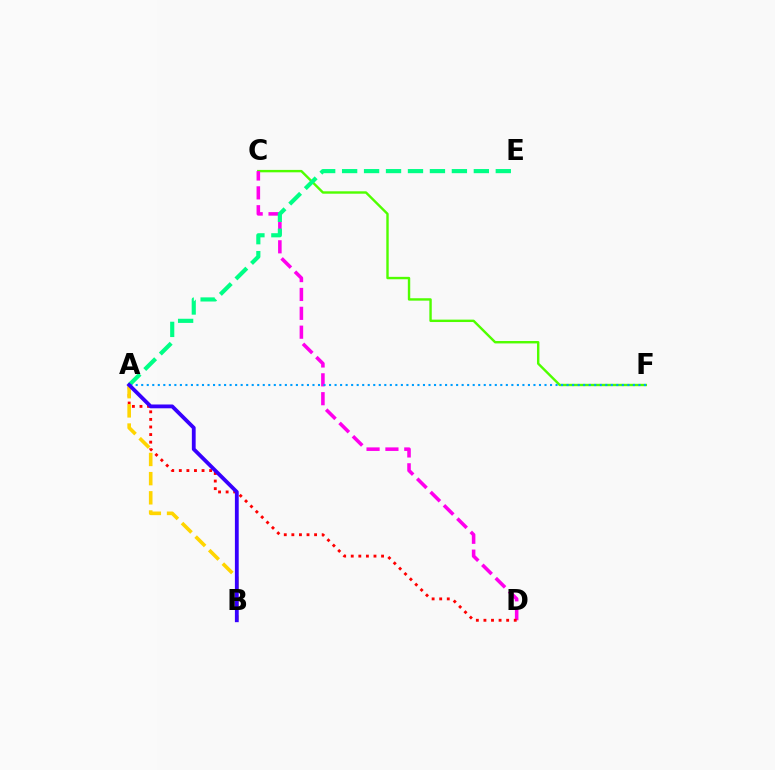{('C', 'F'): [{'color': '#4fff00', 'line_style': 'solid', 'thickness': 1.73}], ('C', 'D'): [{'color': '#ff00ed', 'line_style': 'dashed', 'thickness': 2.56}], ('A', 'E'): [{'color': '#00ff86', 'line_style': 'dashed', 'thickness': 2.98}], ('A', 'D'): [{'color': '#ff0000', 'line_style': 'dotted', 'thickness': 2.06}], ('A', 'F'): [{'color': '#009eff', 'line_style': 'dotted', 'thickness': 1.5}], ('A', 'B'): [{'color': '#ffd500', 'line_style': 'dashed', 'thickness': 2.61}, {'color': '#3700ff', 'line_style': 'solid', 'thickness': 2.74}]}